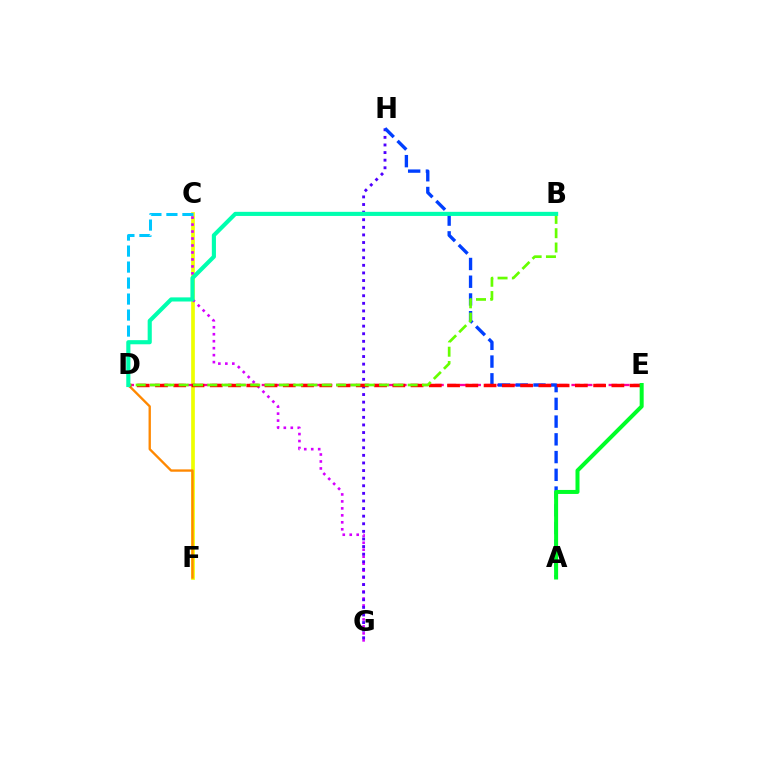{('C', 'F'): [{'color': '#eeff00', 'line_style': 'solid', 'thickness': 2.65}], ('C', 'D'): [{'color': '#00c7ff', 'line_style': 'dashed', 'thickness': 2.17}], ('C', 'G'): [{'color': '#d600ff', 'line_style': 'dotted', 'thickness': 1.89}], ('D', 'F'): [{'color': '#ff8800', 'line_style': 'solid', 'thickness': 1.69}], ('D', 'E'): [{'color': '#ff00a0', 'line_style': 'dashed', 'thickness': 1.68}, {'color': '#ff0000', 'line_style': 'dashed', 'thickness': 2.48}], ('G', 'H'): [{'color': '#4f00ff', 'line_style': 'dotted', 'thickness': 2.07}], ('A', 'H'): [{'color': '#003fff', 'line_style': 'dashed', 'thickness': 2.41}], ('B', 'D'): [{'color': '#66ff00', 'line_style': 'dashed', 'thickness': 1.94}, {'color': '#00ffaf', 'line_style': 'solid', 'thickness': 2.97}], ('A', 'E'): [{'color': '#00ff27', 'line_style': 'solid', 'thickness': 2.89}]}